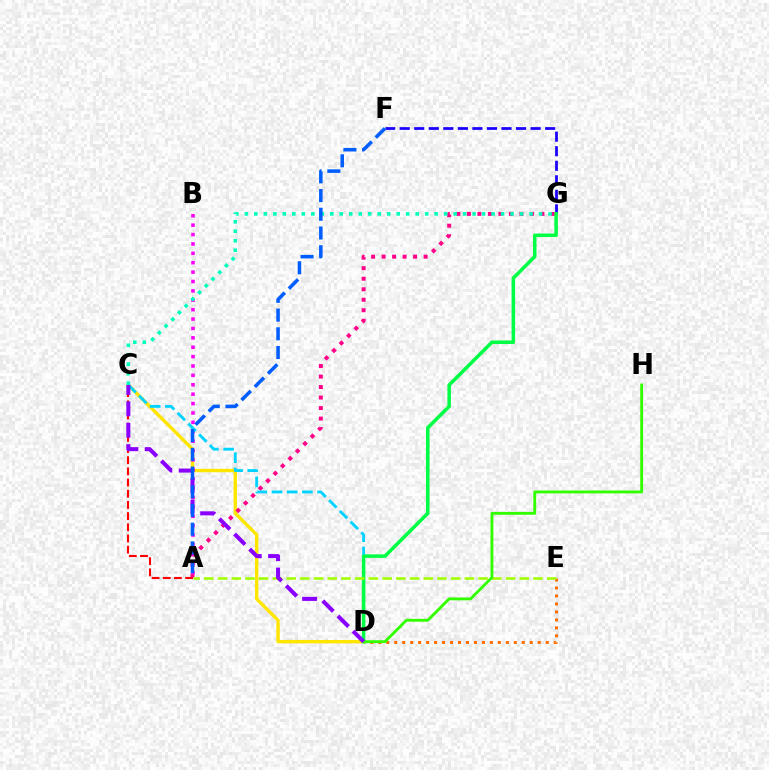{('A', 'C'): [{'color': '#ff0000', 'line_style': 'dashed', 'thickness': 1.52}], ('C', 'D'): [{'color': '#ffe600', 'line_style': 'solid', 'thickness': 2.44}, {'color': '#00d3ff', 'line_style': 'dashed', 'thickness': 2.06}, {'color': '#8a00ff', 'line_style': 'dashed', 'thickness': 2.91}], ('A', 'G'): [{'color': '#ff0088', 'line_style': 'dotted', 'thickness': 2.85}], ('D', 'E'): [{'color': '#ff7000', 'line_style': 'dotted', 'thickness': 2.17}], ('A', 'B'): [{'color': '#fa00f9', 'line_style': 'dotted', 'thickness': 2.55}], ('F', 'G'): [{'color': '#1900ff', 'line_style': 'dashed', 'thickness': 1.98}], ('C', 'G'): [{'color': '#00ffbb', 'line_style': 'dotted', 'thickness': 2.58}], ('D', 'G'): [{'color': '#00ff45', 'line_style': 'solid', 'thickness': 2.55}], ('A', 'E'): [{'color': '#a2ff00', 'line_style': 'dashed', 'thickness': 1.86}], ('D', 'H'): [{'color': '#31ff00', 'line_style': 'solid', 'thickness': 2.06}], ('A', 'F'): [{'color': '#005dff', 'line_style': 'dashed', 'thickness': 2.54}]}